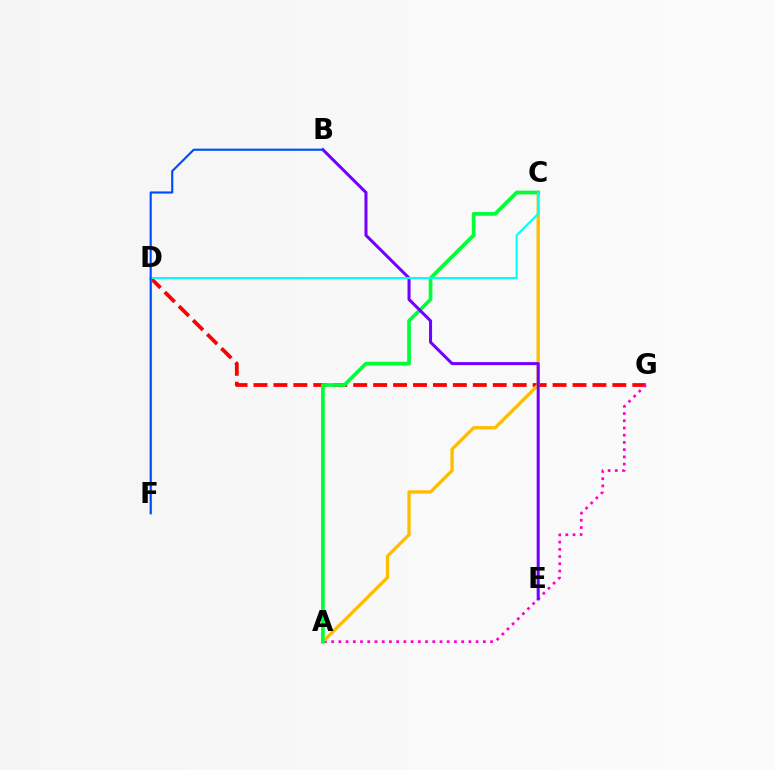{('D', 'G'): [{'color': '#ff0000', 'line_style': 'dashed', 'thickness': 2.71}], ('A', 'G'): [{'color': '#ff00cf', 'line_style': 'dotted', 'thickness': 1.96}], ('D', 'F'): [{'color': '#84ff00', 'line_style': 'solid', 'thickness': 1.52}], ('A', 'C'): [{'color': '#ffbd00', 'line_style': 'solid', 'thickness': 2.39}, {'color': '#00ff39', 'line_style': 'solid', 'thickness': 2.67}], ('B', 'E'): [{'color': '#7200ff', 'line_style': 'solid', 'thickness': 2.18}], ('C', 'D'): [{'color': '#00fff6', 'line_style': 'solid', 'thickness': 1.51}], ('B', 'F'): [{'color': '#004bff', 'line_style': 'solid', 'thickness': 1.54}]}